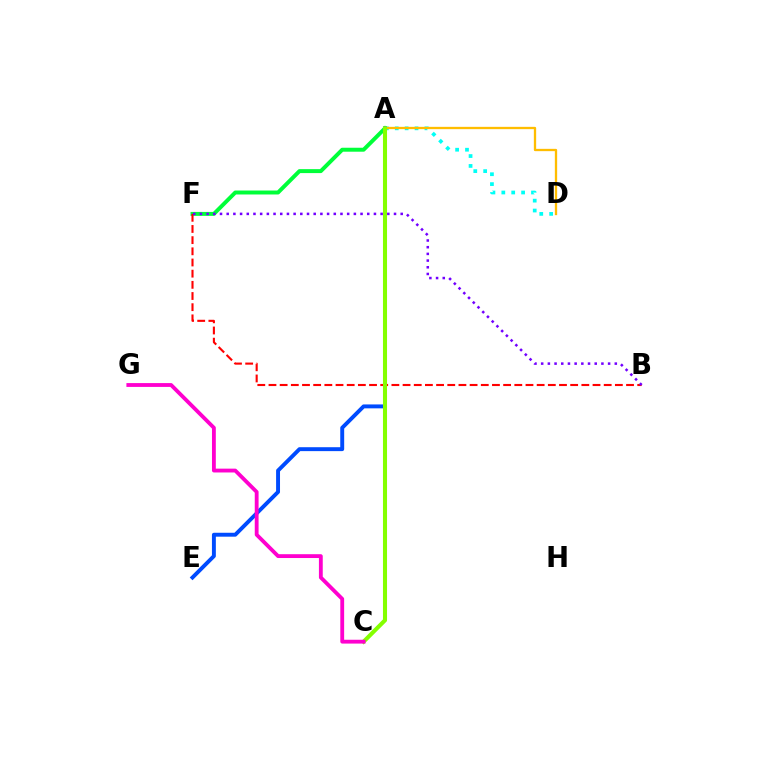{('A', 'F'): [{'color': '#00ff39', 'line_style': 'solid', 'thickness': 2.85}], ('A', 'D'): [{'color': '#00fff6', 'line_style': 'dotted', 'thickness': 2.69}, {'color': '#ffbd00', 'line_style': 'solid', 'thickness': 1.66}], ('A', 'E'): [{'color': '#004bff', 'line_style': 'solid', 'thickness': 2.82}], ('B', 'F'): [{'color': '#ff0000', 'line_style': 'dashed', 'thickness': 1.52}, {'color': '#7200ff', 'line_style': 'dotted', 'thickness': 1.82}], ('A', 'C'): [{'color': '#84ff00', 'line_style': 'solid', 'thickness': 2.93}], ('C', 'G'): [{'color': '#ff00cf', 'line_style': 'solid', 'thickness': 2.76}]}